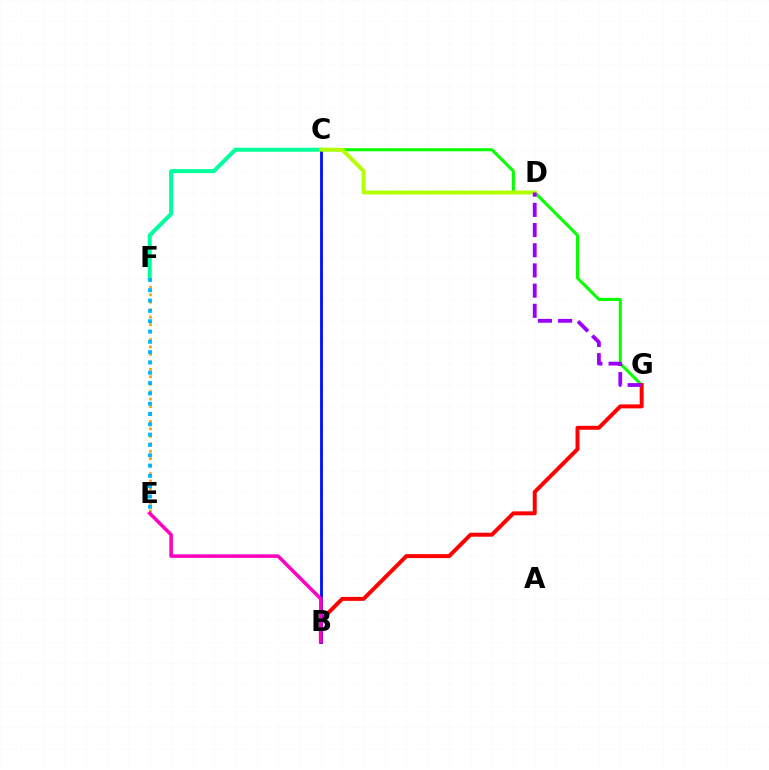{('C', 'G'): [{'color': '#08ff00', 'line_style': 'solid', 'thickness': 2.2}], ('C', 'F'): [{'color': '#00ff9d', 'line_style': 'solid', 'thickness': 2.9}], ('B', 'G'): [{'color': '#ff0000', 'line_style': 'solid', 'thickness': 2.85}], ('B', 'C'): [{'color': '#0010ff', 'line_style': 'solid', 'thickness': 2.03}], ('E', 'F'): [{'color': '#ffa500', 'line_style': 'dotted', 'thickness': 2.02}, {'color': '#00b5ff', 'line_style': 'dotted', 'thickness': 2.8}], ('C', 'D'): [{'color': '#b3ff00', 'line_style': 'solid', 'thickness': 2.81}], ('B', 'E'): [{'color': '#ff00bd', 'line_style': 'solid', 'thickness': 2.55}], ('D', 'G'): [{'color': '#9b00ff', 'line_style': 'dashed', 'thickness': 2.74}]}